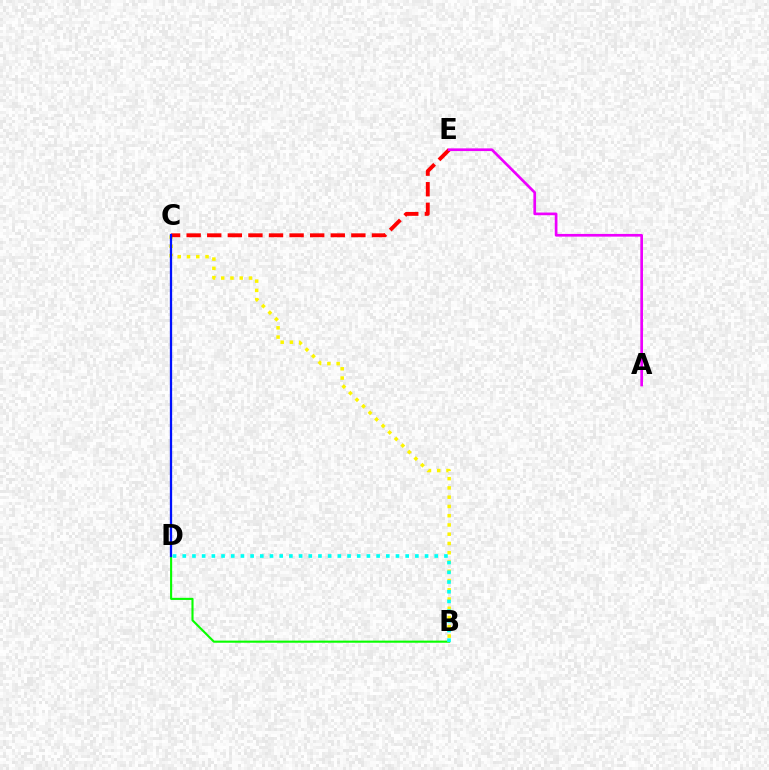{('B', 'D'): [{'color': '#08ff00', 'line_style': 'solid', 'thickness': 1.52}, {'color': '#00fff6', 'line_style': 'dotted', 'thickness': 2.63}], ('B', 'C'): [{'color': '#fcf500', 'line_style': 'dotted', 'thickness': 2.52}], ('C', 'E'): [{'color': '#ff0000', 'line_style': 'dashed', 'thickness': 2.8}], ('C', 'D'): [{'color': '#0010ff', 'line_style': 'solid', 'thickness': 1.64}], ('A', 'E'): [{'color': '#ee00ff', 'line_style': 'solid', 'thickness': 1.93}]}